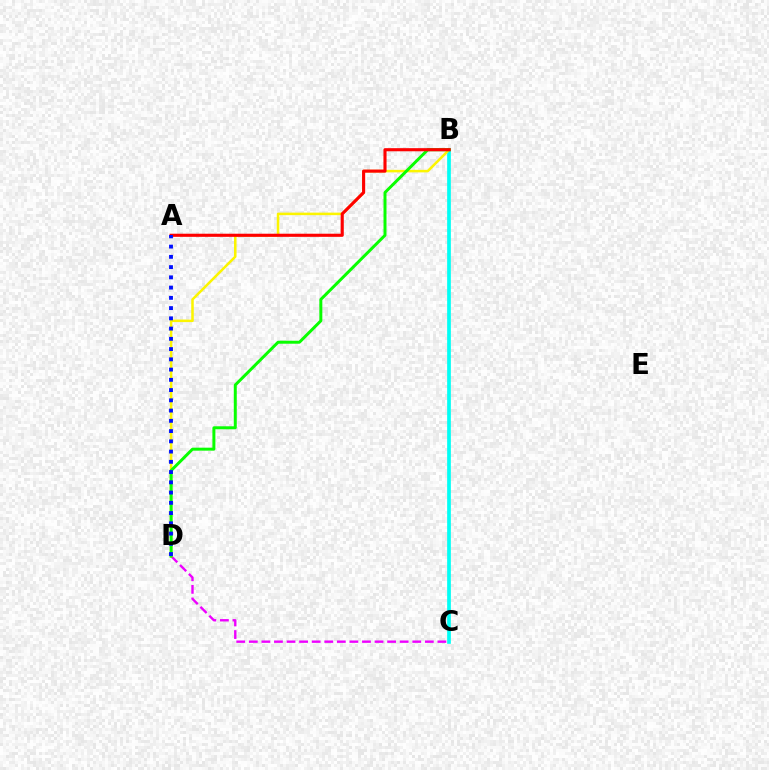{('B', 'C'): [{'color': '#00fff6', 'line_style': 'solid', 'thickness': 2.66}], ('C', 'D'): [{'color': '#ee00ff', 'line_style': 'dashed', 'thickness': 1.71}], ('B', 'D'): [{'color': '#fcf500', 'line_style': 'solid', 'thickness': 1.82}, {'color': '#08ff00', 'line_style': 'solid', 'thickness': 2.14}], ('A', 'B'): [{'color': '#ff0000', 'line_style': 'solid', 'thickness': 2.24}], ('A', 'D'): [{'color': '#0010ff', 'line_style': 'dotted', 'thickness': 2.78}]}